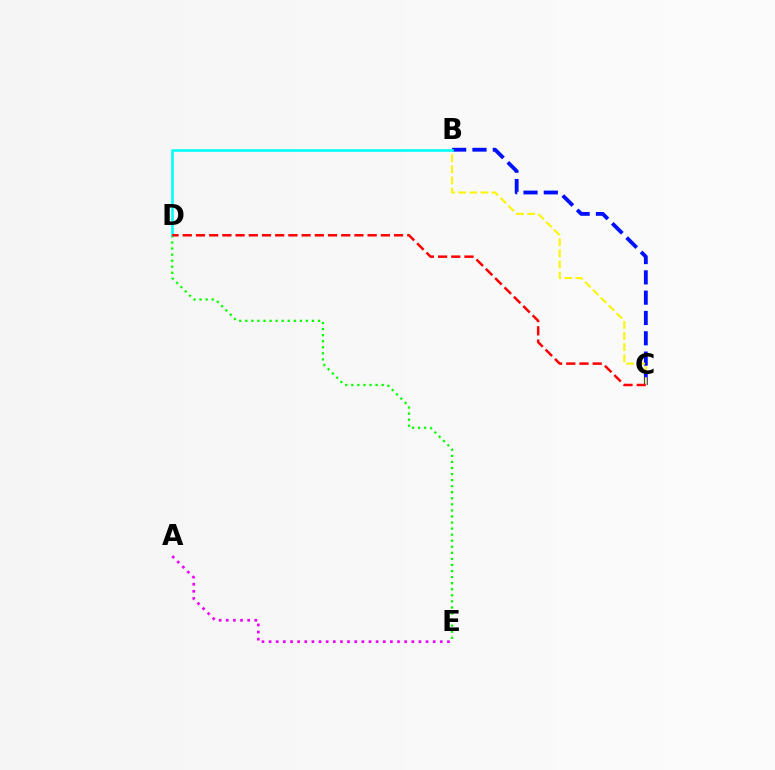{('B', 'C'): [{'color': '#0010ff', 'line_style': 'dashed', 'thickness': 2.76}, {'color': '#fcf500', 'line_style': 'dashed', 'thickness': 1.51}], ('D', 'E'): [{'color': '#08ff00', 'line_style': 'dotted', 'thickness': 1.65}], ('B', 'D'): [{'color': '#00fff6', 'line_style': 'solid', 'thickness': 1.87}], ('A', 'E'): [{'color': '#ee00ff', 'line_style': 'dotted', 'thickness': 1.94}], ('C', 'D'): [{'color': '#ff0000', 'line_style': 'dashed', 'thickness': 1.79}]}